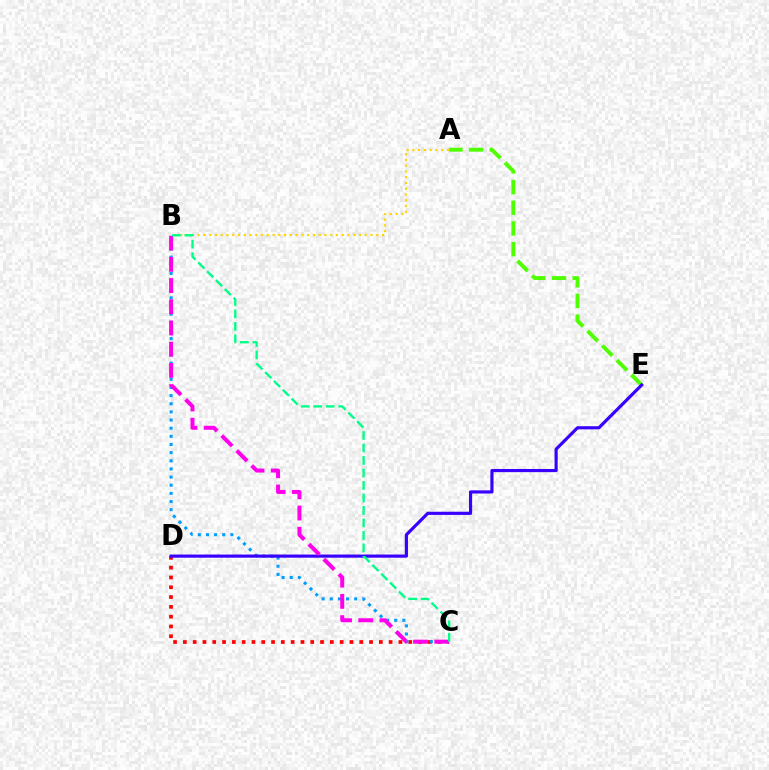{('C', 'D'): [{'color': '#ff0000', 'line_style': 'dotted', 'thickness': 2.66}], ('A', 'E'): [{'color': '#4fff00', 'line_style': 'dashed', 'thickness': 2.81}], ('B', 'C'): [{'color': '#009eff', 'line_style': 'dotted', 'thickness': 2.21}, {'color': '#ff00ed', 'line_style': 'dashed', 'thickness': 2.88}, {'color': '#00ff86', 'line_style': 'dashed', 'thickness': 1.7}], ('A', 'B'): [{'color': '#ffd500', 'line_style': 'dotted', 'thickness': 1.57}], ('D', 'E'): [{'color': '#3700ff', 'line_style': 'solid', 'thickness': 2.27}]}